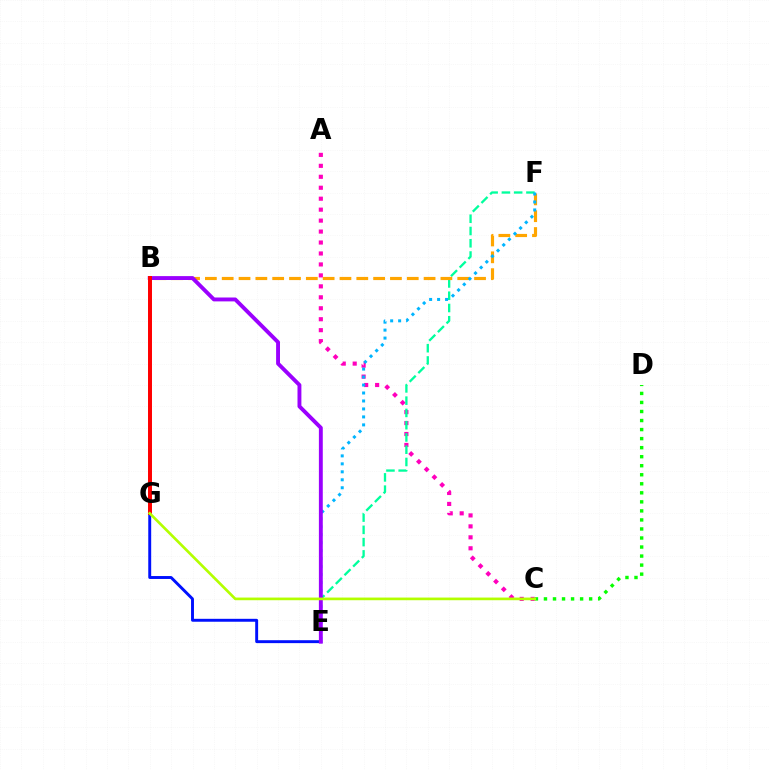{('A', 'C'): [{'color': '#ff00bd', 'line_style': 'dotted', 'thickness': 2.98}], ('E', 'F'): [{'color': '#00ff9d', 'line_style': 'dashed', 'thickness': 1.67}, {'color': '#00b5ff', 'line_style': 'dotted', 'thickness': 2.17}], ('B', 'F'): [{'color': '#ffa500', 'line_style': 'dashed', 'thickness': 2.29}], ('E', 'G'): [{'color': '#0010ff', 'line_style': 'solid', 'thickness': 2.1}], ('B', 'E'): [{'color': '#9b00ff', 'line_style': 'solid', 'thickness': 2.8}], ('B', 'G'): [{'color': '#ff0000', 'line_style': 'solid', 'thickness': 2.86}], ('C', 'D'): [{'color': '#08ff00', 'line_style': 'dotted', 'thickness': 2.45}], ('C', 'G'): [{'color': '#b3ff00', 'line_style': 'solid', 'thickness': 1.92}]}